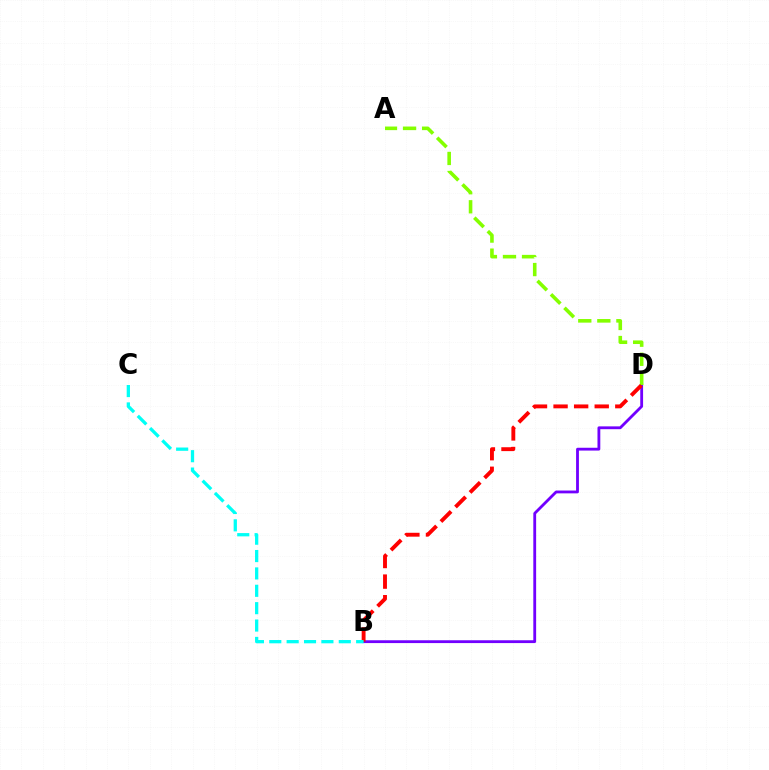{('B', 'D'): [{'color': '#7200ff', 'line_style': 'solid', 'thickness': 2.03}, {'color': '#ff0000', 'line_style': 'dashed', 'thickness': 2.8}], ('A', 'D'): [{'color': '#84ff00', 'line_style': 'dashed', 'thickness': 2.59}], ('B', 'C'): [{'color': '#00fff6', 'line_style': 'dashed', 'thickness': 2.36}]}